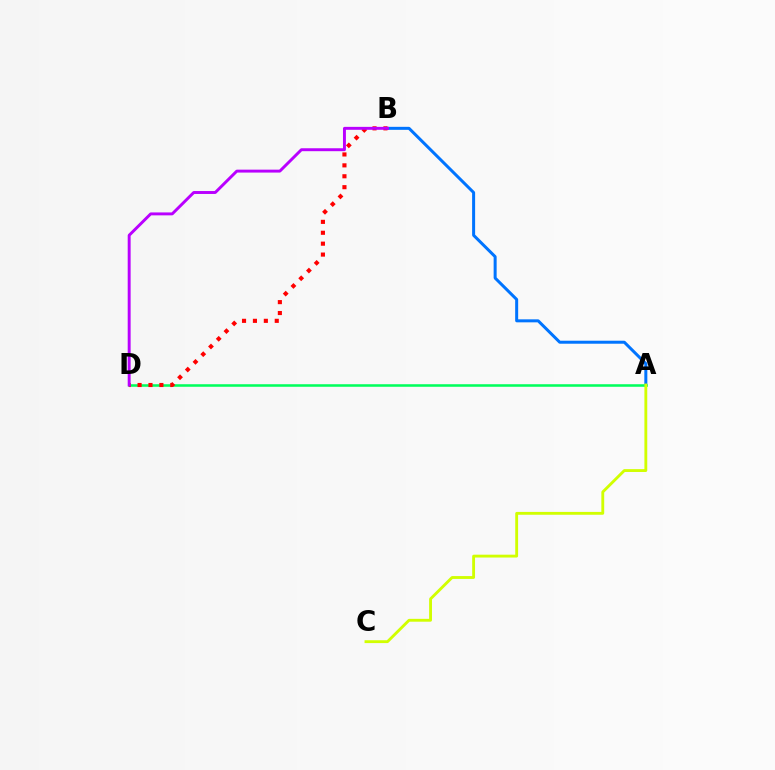{('A', 'B'): [{'color': '#0074ff', 'line_style': 'solid', 'thickness': 2.16}], ('A', 'D'): [{'color': '#00ff5c', 'line_style': 'solid', 'thickness': 1.83}], ('B', 'D'): [{'color': '#ff0000', 'line_style': 'dotted', 'thickness': 2.96}, {'color': '#b900ff', 'line_style': 'solid', 'thickness': 2.11}], ('A', 'C'): [{'color': '#d1ff00', 'line_style': 'solid', 'thickness': 2.05}]}